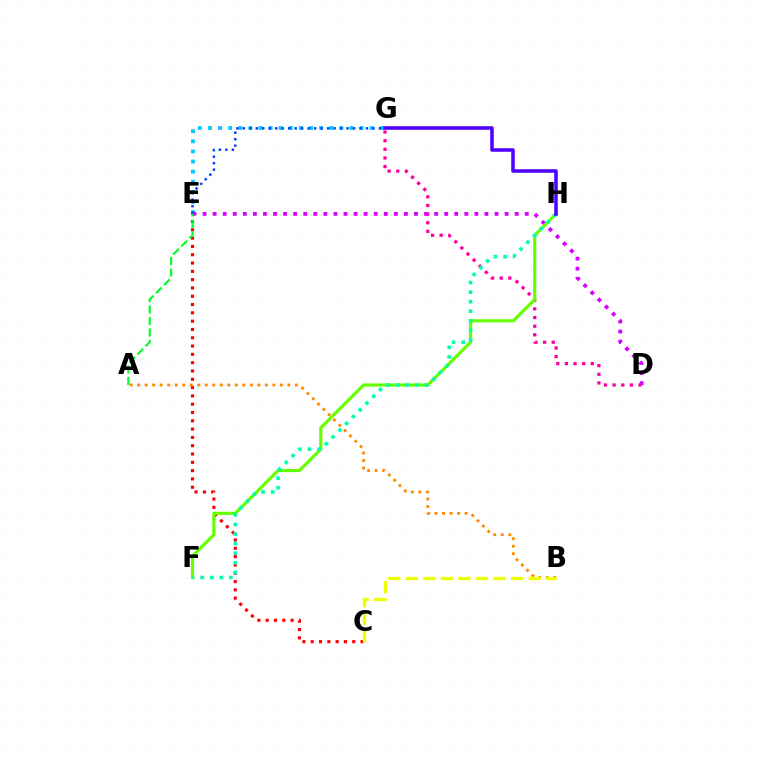{('E', 'G'): [{'color': '#00c7ff', 'line_style': 'dotted', 'thickness': 2.75}, {'color': '#003fff', 'line_style': 'dotted', 'thickness': 1.76}], ('C', 'E'): [{'color': '#ff0000', 'line_style': 'dotted', 'thickness': 2.26}], ('D', 'G'): [{'color': '#ff00a0', 'line_style': 'dotted', 'thickness': 2.35}], ('D', 'E'): [{'color': '#d600ff', 'line_style': 'dotted', 'thickness': 2.74}], ('F', 'H'): [{'color': '#66ff00', 'line_style': 'solid', 'thickness': 2.29}, {'color': '#00ffaf', 'line_style': 'dotted', 'thickness': 2.6}], ('G', 'H'): [{'color': '#4f00ff', 'line_style': 'solid', 'thickness': 2.56}], ('A', 'E'): [{'color': '#00ff27', 'line_style': 'dashed', 'thickness': 1.56}], ('A', 'B'): [{'color': '#ff8800', 'line_style': 'dotted', 'thickness': 2.04}], ('B', 'C'): [{'color': '#eeff00', 'line_style': 'dashed', 'thickness': 2.38}]}